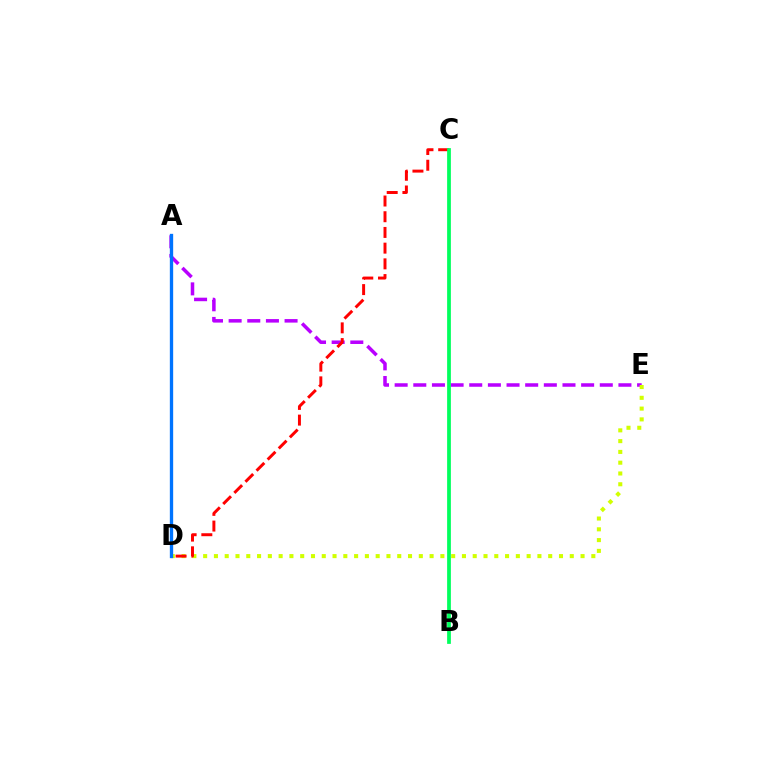{('A', 'E'): [{'color': '#b900ff', 'line_style': 'dashed', 'thickness': 2.53}], ('D', 'E'): [{'color': '#d1ff00', 'line_style': 'dotted', 'thickness': 2.93}], ('C', 'D'): [{'color': '#ff0000', 'line_style': 'dashed', 'thickness': 2.13}], ('B', 'C'): [{'color': '#00ff5c', 'line_style': 'solid', 'thickness': 2.7}], ('A', 'D'): [{'color': '#0074ff', 'line_style': 'solid', 'thickness': 2.4}]}